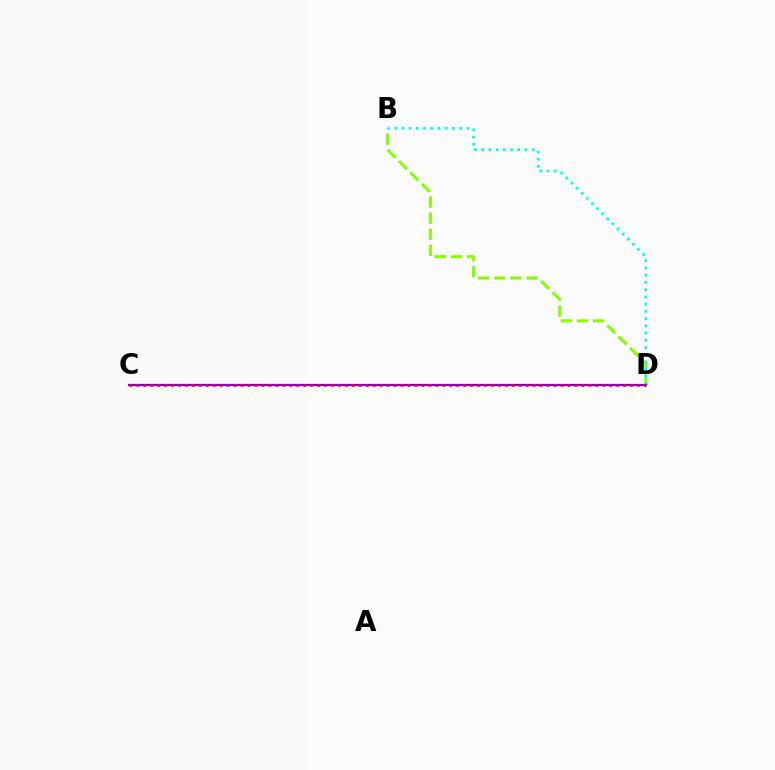{('B', 'D'): [{'color': '#84ff00', 'line_style': 'dashed', 'thickness': 2.19}, {'color': '#00fff6', 'line_style': 'dotted', 'thickness': 1.96}], ('C', 'D'): [{'color': '#7200ff', 'line_style': 'solid', 'thickness': 1.62}, {'color': '#ff0000', 'line_style': 'dotted', 'thickness': 1.89}]}